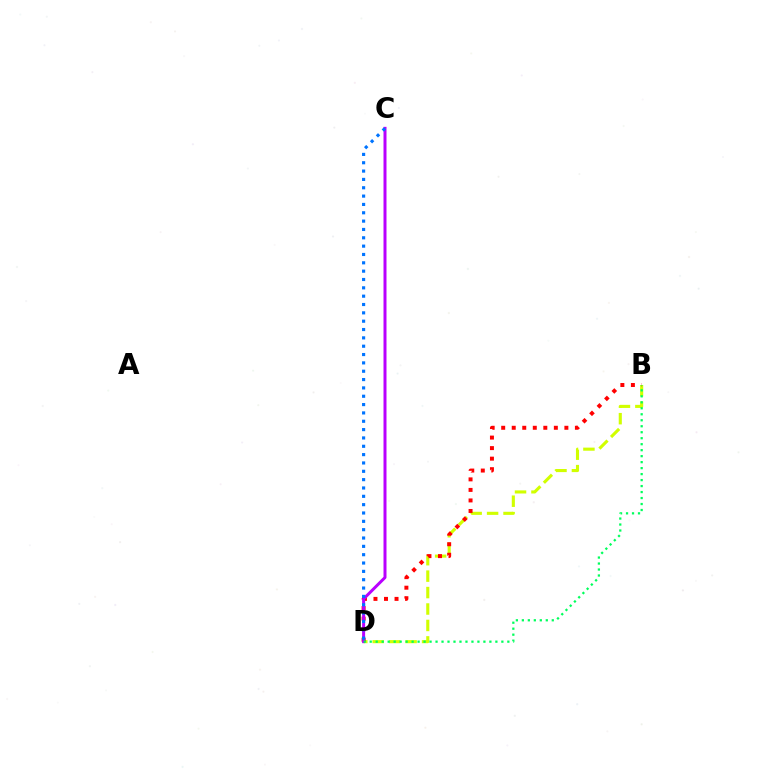{('B', 'D'): [{'color': '#d1ff00', 'line_style': 'dashed', 'thickness': 2.23}, {'color': '#ff0000', 'line_style': 'dotted', 'thickness': 2.86}, {'color': '#00ff5c', 'line_style': 'dotted', 'thickness': 1.63}], ('C', 'D'): [{'color': '#b900ff', 'line_style': 'solid', 'thickness': 2.15}, {'color': '#0074ff', 'line_style': 'dotted', 'thickness': 2.27}]}